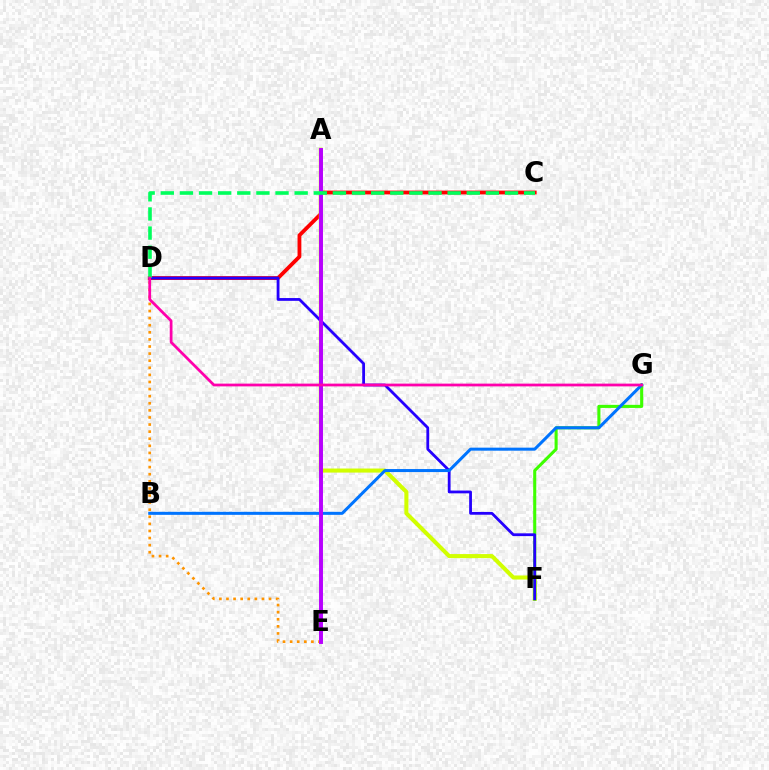{('C', 'D'): [{'color': '#ff0000', 'line_style': 'solid', 'thickness': 2.74}, {'color': '#00ff5c', 'line_style': 'dashed', 'thickness': 2.6}], ('A', 'F'): [{'color': '#d1ff00', 'line_style': 'solid', 'thickness': 2.93}], ('F', 'G'): [{'color': '#3dff00', 'line_style': 'solid', 'thickness': 2.21}], ('D', 'E'): [{'color': '#ff9400', 'line_style': 'dotted', 'thickness': 1.93}], ('A', 'E'): [{'color': '#00fff6', 'line_style': 'dotted', 'thickness': 2.1}, {'color': '#b900ff', 'line_style': 'solid', 'thickness': 2.83}], ('D', 'F'): [{'color': '#2500ff', 'line_style': 'solid', 'thickness': 2.01}], ('B', 'G'): [{'color': '#0074ff', 'line_style': 'solid', 'thickness': 2.18}], ('D', 'G'): [{'color': '#ff00ac', 'line_style': 'solid', 'thickness': 1.98}]}